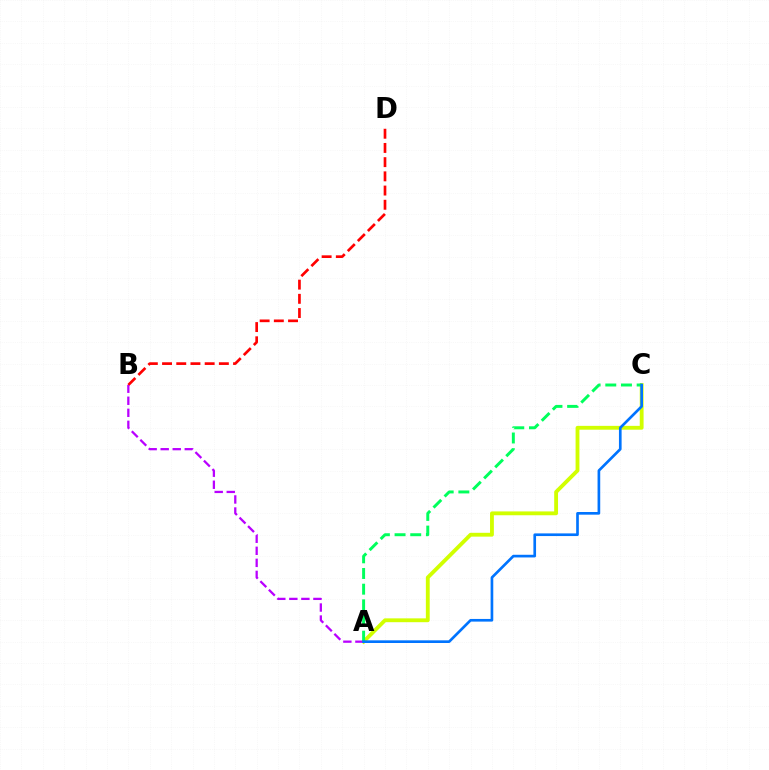{('A', 'C'): [{'color': '#d1ff00', 'line_style': 'solid', 'thickness': 2.76}, {'color': '#00ff5c', 'line_style': 'dashed', 'thickness': 2.13}, {'color': '#0074ff', 'line_style': 'solid', 'thickness': 1.92}], ('B', 'D'): [{'color': '#ff0000', 'line_style': 'dashed', 'thickness': 1.93}], ('A', 'B'): [{'color': '#b900ff', 'line_style': 'dashed', 'thickness': 1.64}]}